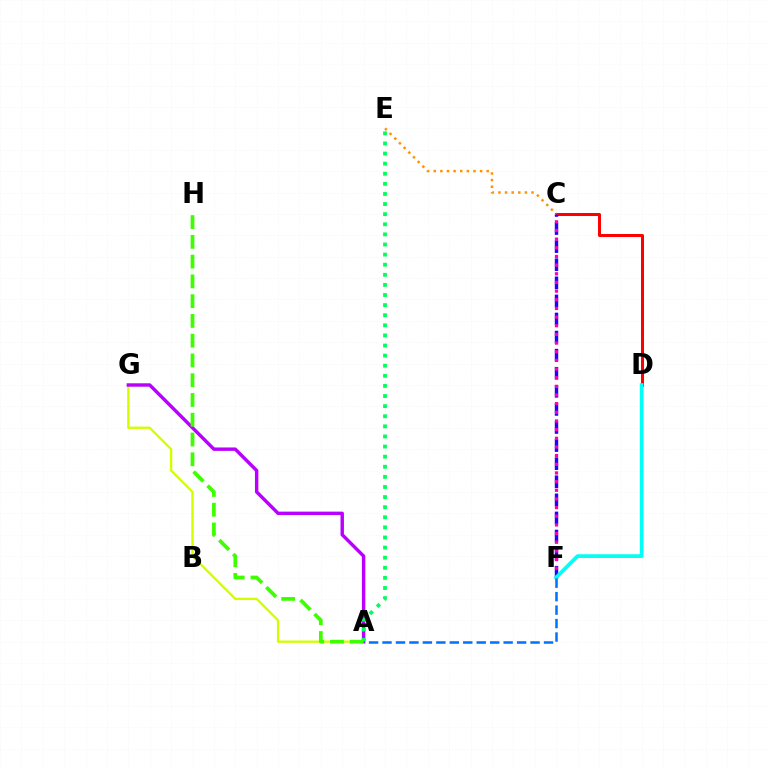{('A', 'G'): [{'color': '#d1ff00', 'line_style': 'solid', 'thickness': 1.67}, {'color': '#b900ff', 'line_style': 'solid', 'thickness': 2.46}], ('C', 'D'): [{'color': '#ff0000', 'line_style': 'solid', 'thickness': 2.18}], ('A', 'E'): [{'color': '#00ff5c', 'line_style': 'dotted', 'thickness': 2.75}], ('C', 'F'): [{'color': '#2500ff', 'line_style': 'dashed', 'thickness': 2.46}, {'color': '#ff00ac', 'line_style': 'dotted', 'thickness': 2.35}], ('A', 'H'): [{'color': '#3dff00', 'line_style': 'dashed', 'thickness': 2.69}], ('D', 'F'): [{'color': '#00fff6', 'line_style': 'solid', 'thickness': 2.67}], ('A', 'F'): [{'color': '#0074ff', 'line_style': 'dashed', 'thickness': 1.83}], ('C', 'E'): [{'color': '#ff9400', 'line_style': 'dotted', 'thickness': 1.8}]}